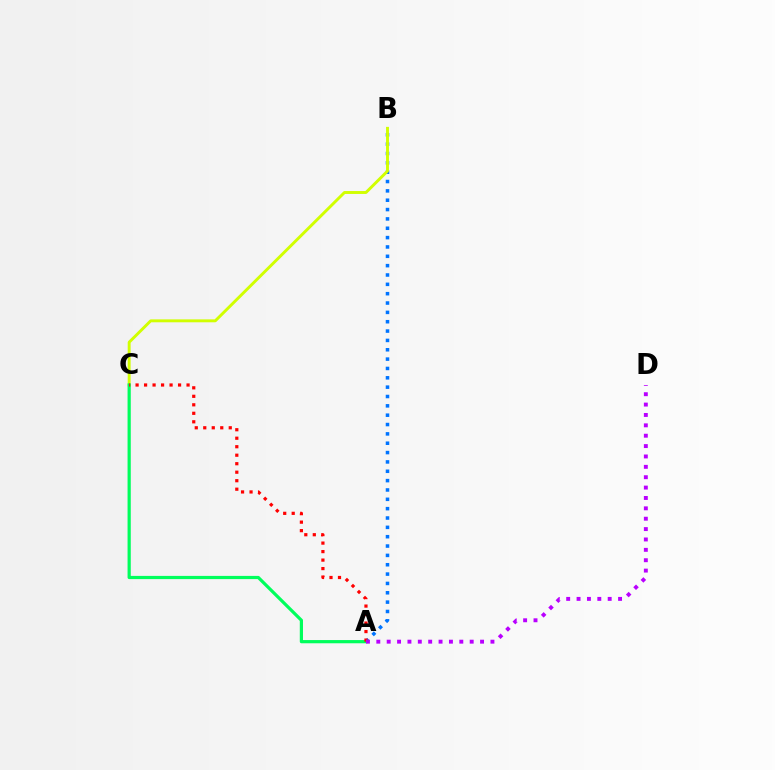{('A', 'B'): [{'color': '#0074ff', 'line_style': 'dotted', 'thickness': 2.54}], ('B', 'C'): [{'color': '#d1ff00', 'line_style': 'solid', 'thickness': 2.1}], ('A', 'C'): [{'color': '#00ff5c', 'line_style': 'solid', 'thickness': 2.31}, {'color': '#ff0000', 'line_style': 'dotted', 'thickness': 2.31}], ('A', 'D'): [{'color': '#b900ff', 'line_style': 'dotted', 'thickness': 2.82}]}